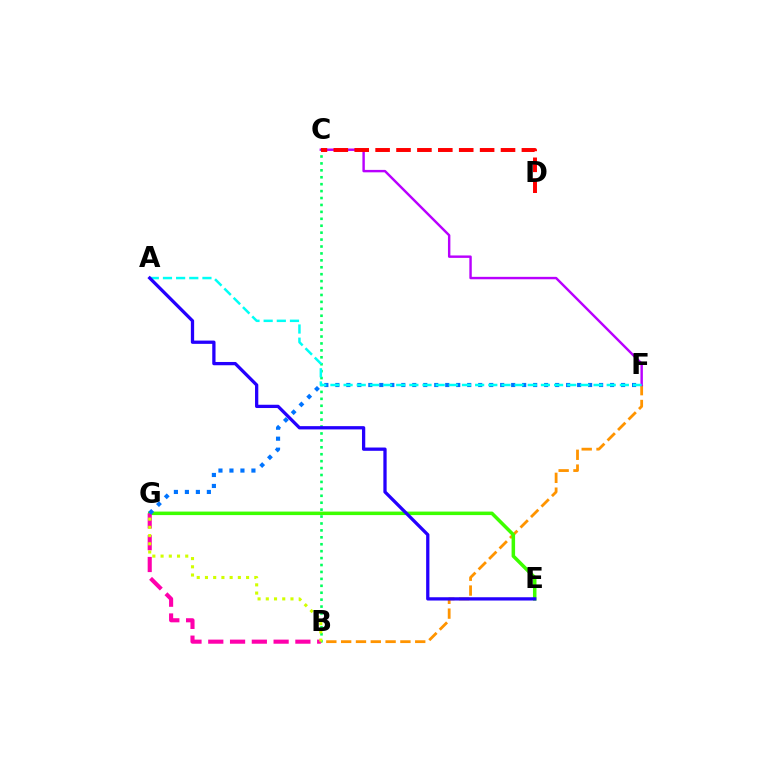{('B', 'F'): [{'color': '#ff9400', 'line_style': 'dashed', 'thickness': 2.01}], ('E', 'G'): [{'color': '#3dff00', 'line_style': 'solid', 'thickness': 2.53}], ('C', 'F'): [{'color': '#b900ff', 'line_style': 'solid', 'thickness': 1.75}], ('B', 'C'): [{'color': '#00ff5c', 'line_style': 'dotted', 'thickness': 1.88}], ('B', 'G'): [{'color': '#ff00ac', 'line_style': 'dashed', 'thickness': 2.96}, {'color': '#d1ff00', 'line_style': 'dotted', 'thickness': 2.23}], ('F', 'G'): [{'color': '#0074ff', 'line_style': 'dotted', 'thickness': 2.99}], ('C', 'D'): [{'color': '#ff0000', 'line_style': 'dashed', 'thickness': 2.84}], ('A', 'F'): [{'color': '#00fff6', 'line_style': 'dashed', 'thickness': 1.79}], ('A', 'E'): [{'color': '#2500ff', 'line_style': 'solid', 'thickness': 2.36}]}